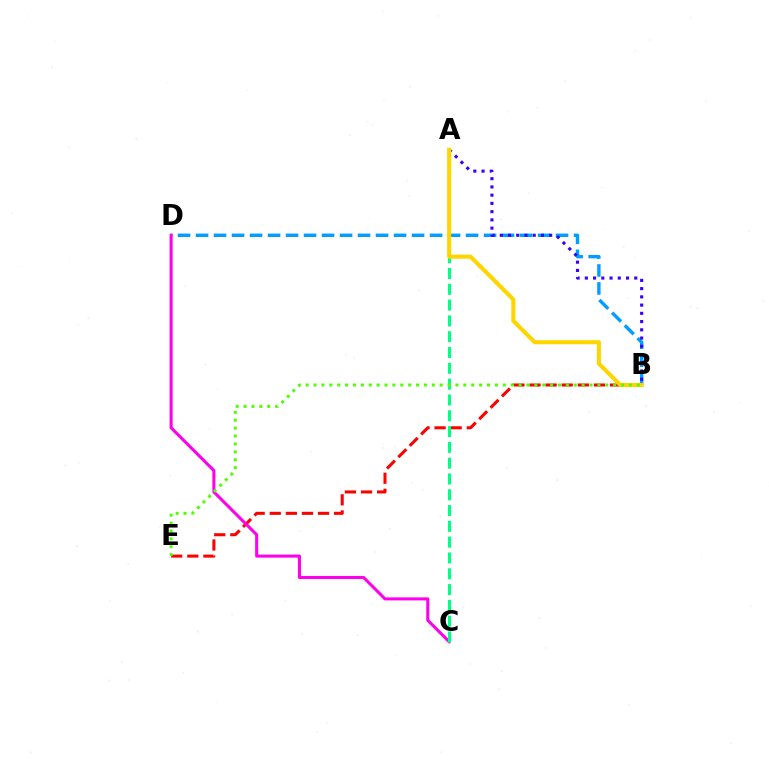{('B', 'D'): [{'color': '#009eff', 'line_style': 'dashed', 'thickness': 2.45}], ('A', 'B'): [{'color': '#3700ff', 'line_style': 'dotted', 'thickness': 2.24}, {'color': '#ffd500', 'line_style': 'solid', 'thickness': 2.93}], ('B', 'E'): [{'color': '#ff0000', 'line_style': 'dashed', 'thickness': 2.19}, {'color': '#4fff00', 'line_style': 'dotted', 'thickness': 2.14}], ('C', 'D'): [{'color': '#ff00ed', 'line_style': 'solid', 'thickness': 2.2}], ('A', 'C'): [{'color': '#00ff86', 'line_style': 'dashed', 'thickness': 2.15}]}